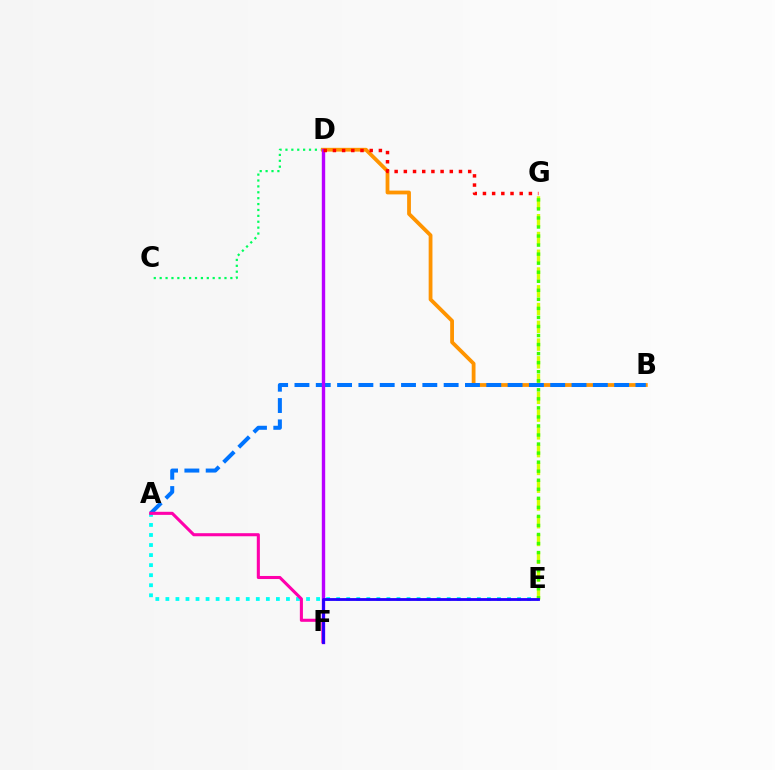{('C', 'D'): [{'color': '#00ff5c', 'line_style': 'dotted', 'thickness': 1.6}], ('E', 'G'): [{'color': '#d1ff00', 'line_style': 'dashed', 'thickness': 2.41}, {'color': '#3dff00', 'line_style': 'dotted', 'thickness': 2.46}], ('A', 'E'): [{'color': '#00fff6', 'line_style': 'dotted', 'thickness': 2.73}], ('B', 'D'): [{'color': '#ff9400', 'line_style': 'solid', 'thickness': 2.73}], ('A', 'B'): [{'color': '#0074ff', 'line_style': 'dashed', 'thickness': 2.9}], ('A', 'F'): [{'color': '#ff00ac', 'line_style': 'solid', 'thickness': 2.21}], ('D', 'F'): [{'color': '#b900ff', 'line_style': 'solid', 'thickness': 2.44}], ('D', 'G'): [{'color': '#ff0000', 'line_style': 'dotted', 'thickness': 2.5}], ('E', 'F'): [{'color': '#2500ff', 'line_style': 'solid', 'thickness': 2.03}]}